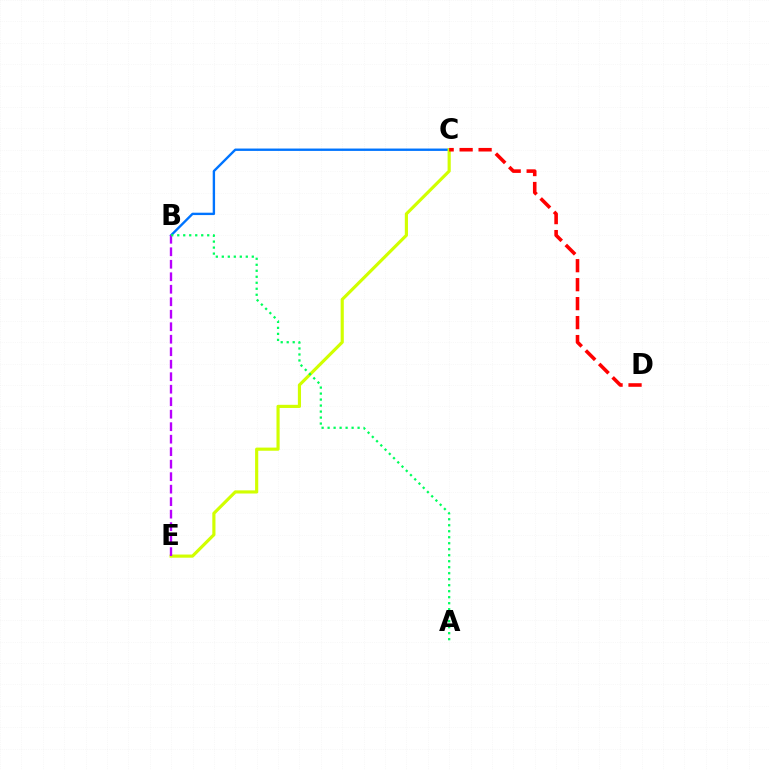{('B', 'C'): [{'color': '#0074ff', 'line_style': 'solid', 'thickness': 1.71}], ('C', 'E'): [{'color': '#d1ff00', 'line_style': 'solid', 'thickness': 2.27}], ('B', 'E'): [{'color': '#b900ff', 'line_style': 'dashed', 'thickness': 1.7}], ('A', 'B'): [{'color': '#00ff5c', 'line_style': 'dotted', 'thickness': 1.63}], ('C', 'D'): [{'color': '#ff0000', 'line_style': 'dashed', 'thickness': 2.58}]}